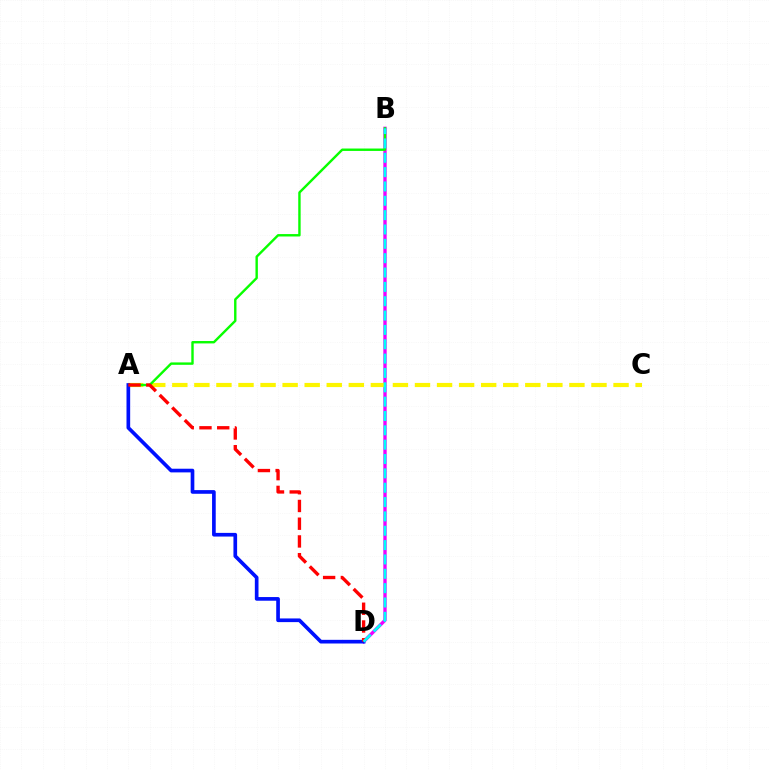{('B', 'D'): [{'color': '#ee00ff', 'line_style': 'solid', 'thickness': 2.41}, {'color': '#00fff6', 'line_style': 'dashed', 'thickness': 1.95}], ('A', 'C'): [{'color': '#fcf500', 'line_style': 'dashed', 'thickness': 3.0}], ('A', 'B'): [{'color': '#08ff00', 'line_style': 'solid', 'thickness': 1.73}], ('A', 'D'): [{'color': '#0010ff', 'line_style': 'solid', 'thickness': 2.64}, {'color': '#ff0000', 'line_style': 'dashed', 'thickness': 2.41}]}